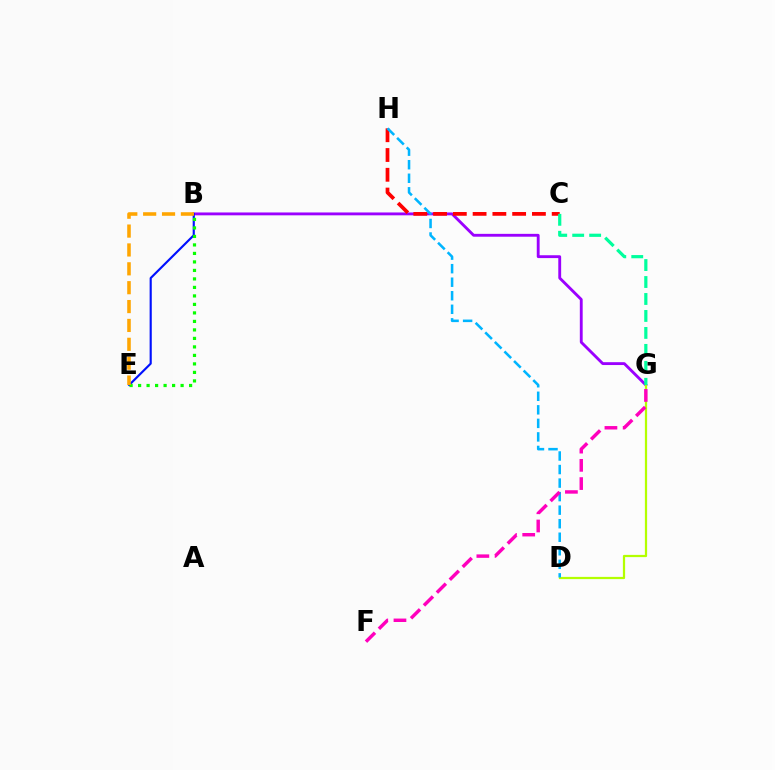{('B', 'G'): [{'color': '#9b00ff', 'line_style': 'solid', 'thickness': 2.06}], ('B', 'E'): [{'color': '#0010ff', 'line_style': 'solid', 'thickness': 1.54}, {'color': '#08ff00', 'line_style': 'dotted', 'thickness': 2.31}, {'color': '#ffa500', 'line_style': 'dashed', 'thickness': 2.56}], ('D', 'G'): [{'color': '#b3ff00', 'line_style': 'solid', 'thickness': 1.61}], ('C', 'H'): [{'color': '#ff0000', 'line_style': 'dashed', 'thickness': 2.69}], ('C', 'G'): [{'color': '#00ff9d', 'line_style': 'dashed', 'thickness': 2.31}], ('D', 'H'): [{'color': '#00b5ff', 'line_style': 'dashed', 'thickness': 1.84}], ('F', 'G'): [{'color': '#ff00bd', 'line_style': 'dashed', 'thickness': 2.48}]}